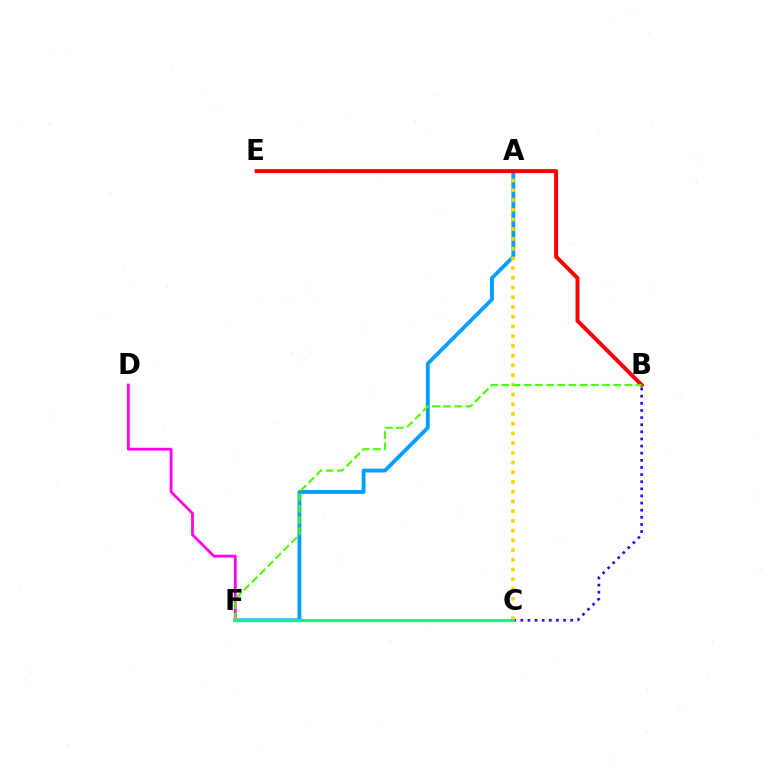{('A', 'F'): [{'color': '#009eff', 'line_style': 'solid', 'thickness': 2.75}], ('D', 'F'): [{'color': '#ff00ed', 'line_style': 'solid', 'thickness': 2.01}], ('A', 'C'): [{'color': '#ffd500', 'line_style': 'dotted', 'thickness': 2.64}], ('B', 'E'): [{'color': '#ff0000', 'line_style': 'solid', 'thickness': 2.85}], ('B', 'C'): [{'color': '#3700ff', 'line_style': 'dotted', 'thickness': 1.94}], ('B', 'F'): [{'color': '#4fff00', 'line_style': 'dashed', 'thickness': 1.52}], ('C', 'F'): [{'color': '#00ff86', 'line_style': 'solid', 'thickness': 2.2}]}